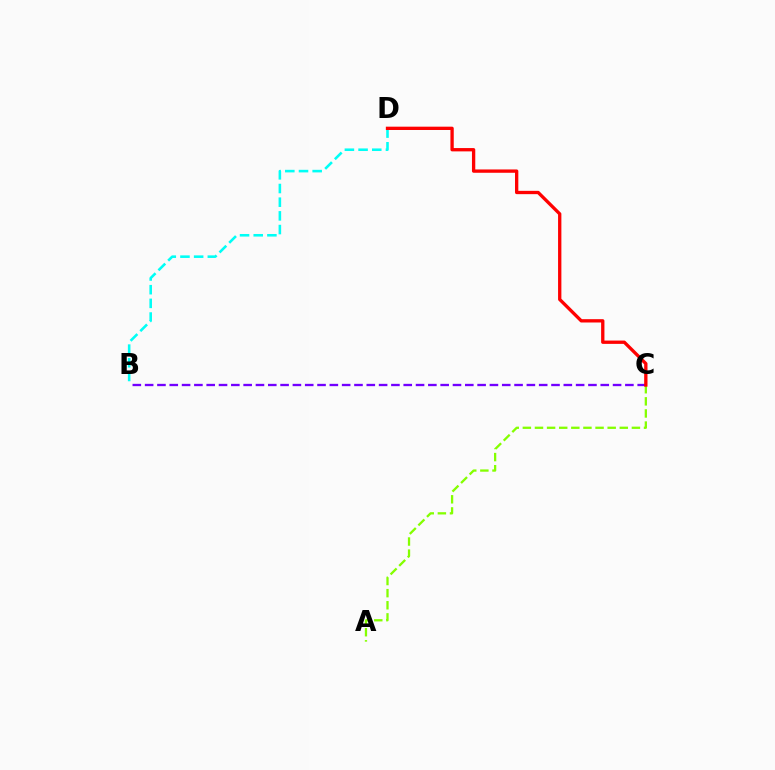{('B', 'D'): [{'color': '#00fff6', 'line_style': 'dashed', 'thickness': 1.86}], ('A', 'C'): [{'color': '#84ff00', 'line_style': 'dashed', 'thickness': 1.65}], ('B', 'C'): [{'color': '#7200ff', 'line_style': 'dashed', 'thickness': 1.67}], ('C', 'D'): [{'color': '#ff0000', 'line_style': 'solid', 'thickness': 2.39}]}